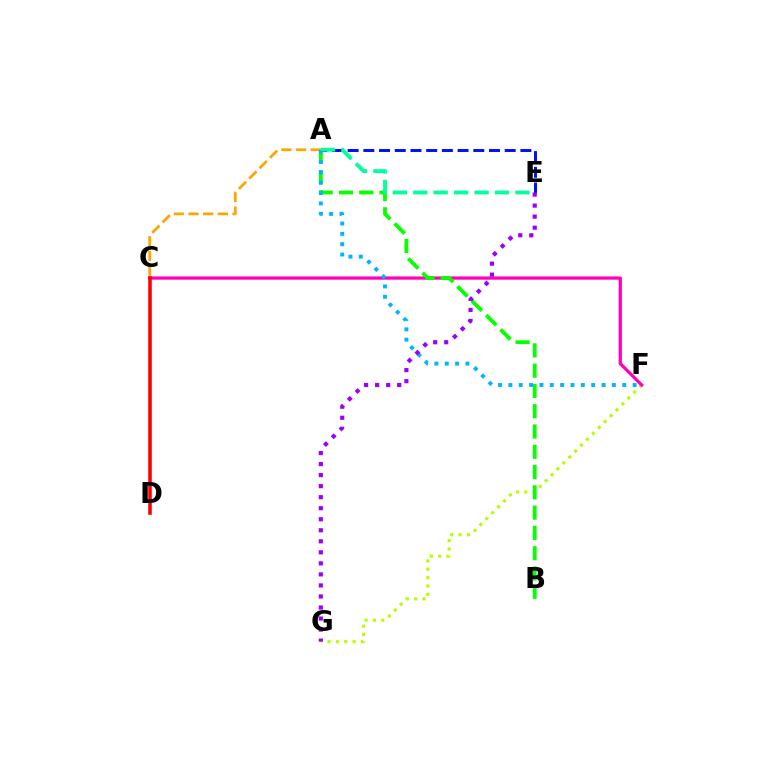{('F', 'G'): [{'color': '#b3ff00', 'line_style': 'dotted', 'thickness': 2.27}], ('A', 'C'): [{'color': '#ffa500', 'line_style': 'dashed', 'thickness': 1.99}], ('C', 'F'): [{'color': '#ff00bd', 'line_style': 'solid', 'thickness': 2.34}], ('A', 'B'): [{'color': '#08ff00', 'line_style': 'dashed', 'thickness': 2.76}], ('A', 'F'): [{'color': '#00b5ff', 'line_style': 'dotted', 'thickness': 2.81}], ('A', 'E'): [{'color': '#0010ff', 'line_style': 'dashed', 'thickness': 2.13}, {'color': '#00ff9d', 'line_style': 'dashed', 'thickness': 2.78}], ('E', 'G'): [{'color': '#9b00ff', 'line_style': 'dotted', 'thickness': 3.0}], ('C', 'D'): [{'color': '#ff0000', 'line_style': 'solid', 'thickness': 2.57}]}